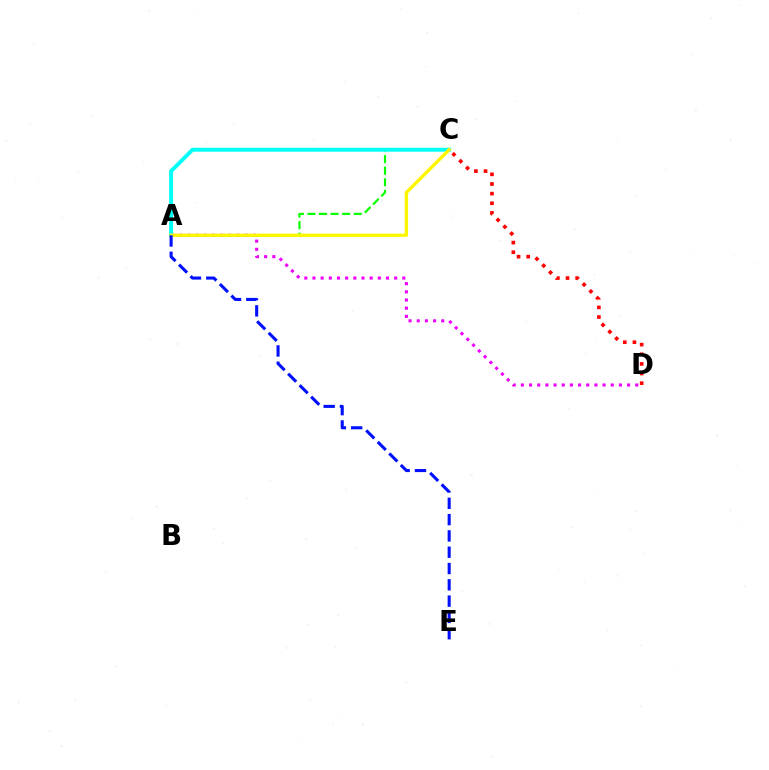{('A', 'D'): [{'color': '#ee00ff', 'line_style': 'dotted', 'thickness': 2.22}], ('A', 'C'): [{'color': '#08ff00', 'line_style': 'dashed', 'thickness': 1.57}, {'color': '#00fff6', 'line_style': 'solid', 'thickness': 2.81}, {'color': '#fcf500', 'line_style': 'solid', 'thickness': 2.4}], ('C', 'D'): [{'color': '#ff0000', 'line_style': 'dotted', 'thickness': 2.62}], ('A', 'E'): [{'color': '#0010ff', 'line_style': 'dashed', 'thickness': 2.21}]}